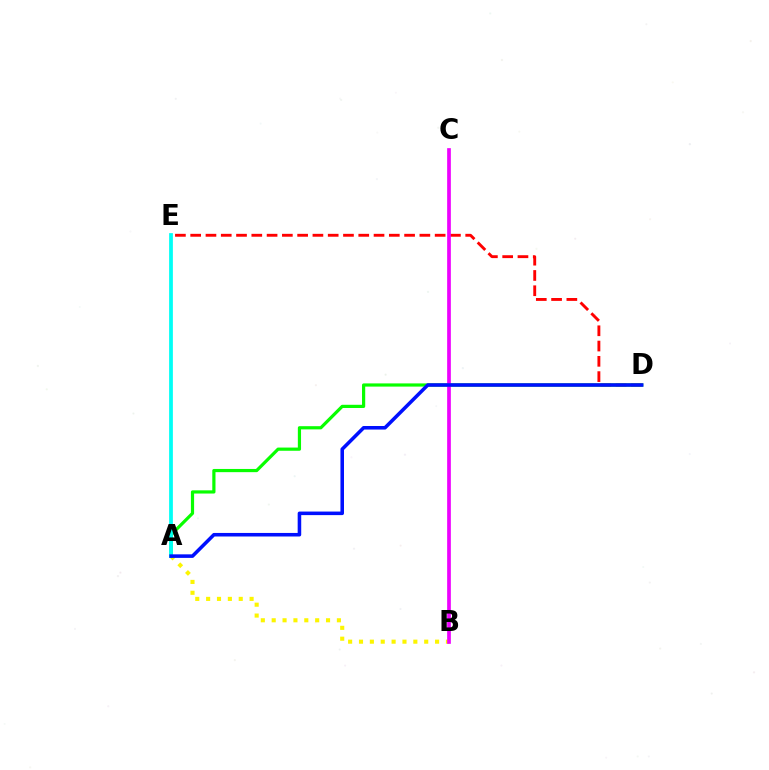{('A', 'B'): [{'color': '#fcf500', 'line_style': 'dotted', 'thickness': 2.95}], ('D', 'E'): [{'color': '#ff0000', 'line_style': 'dashed', 'thickness': 2.08}], ('A', 'D'): [{'color': '#08ff00', 'line_style': 'solid', 'thickness': 2.3}, {'color': '#0010ff', 'line_style': 'solid', 'thickness': 2.56}], ('A', 'E'): [{'color': '#00fff6', 'line_style': 'solid', 'thickness': 2.7}], ('B', 'C'): [{'color': '#ee00ff', 'line_style': 'solid', 'thickness': 2.66}]}